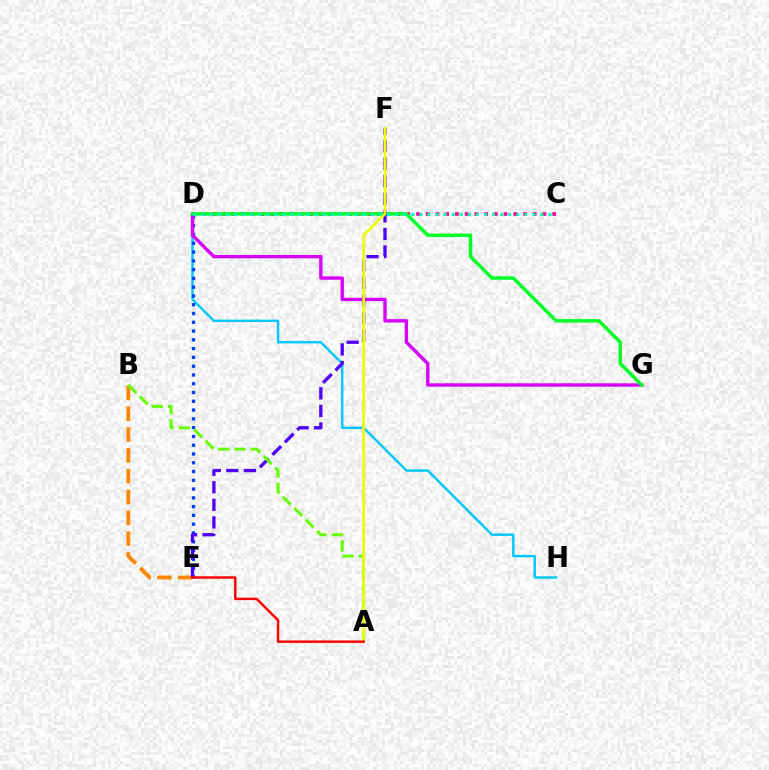{('B', 'E'): [{'color': '#ff8800', 'line_style': 'dashed', 'thickness': 2.83}], ('D', 'H'): [{'color': '#00c7ff', 'line_style': 'solid', 'thickness': 1.74}], ('C', 'D'): [{'color': '#ff00a0', 'line_style': 'dotted', 'thickness': 2.64}, {'color': '#00ffaf', 'line_style': 'dotted', 'thickness': 2.19}], ('D', 'E'): [{'color': '#003fff', 'line_style': 'dotted', 'thickness': 2.38}], ('D', 'G'): [{'color': '#d600ff', 'line_style': 'solid', 'thickness': 2.43}, {'color': '#00ff27', 'line_style': 'solid', 'thickness': 2.48}], ('E', 'F'): [{'color': '#4f00ff', 'line_style': 'dashed', 'thickness': 2.39}], ('A', 'B'): [{'color': '#66ff00', 'line_style': 'dashed', 'thickness': 2.19}], ('A', 'F'): [{'color': '#eeff00', 'line_style': 'solid', 'thickness': 1.95}], ('A', 'E'): [{'color': '#ff0000', 'line_style': 'solid', 'thickness': 1.78}]}